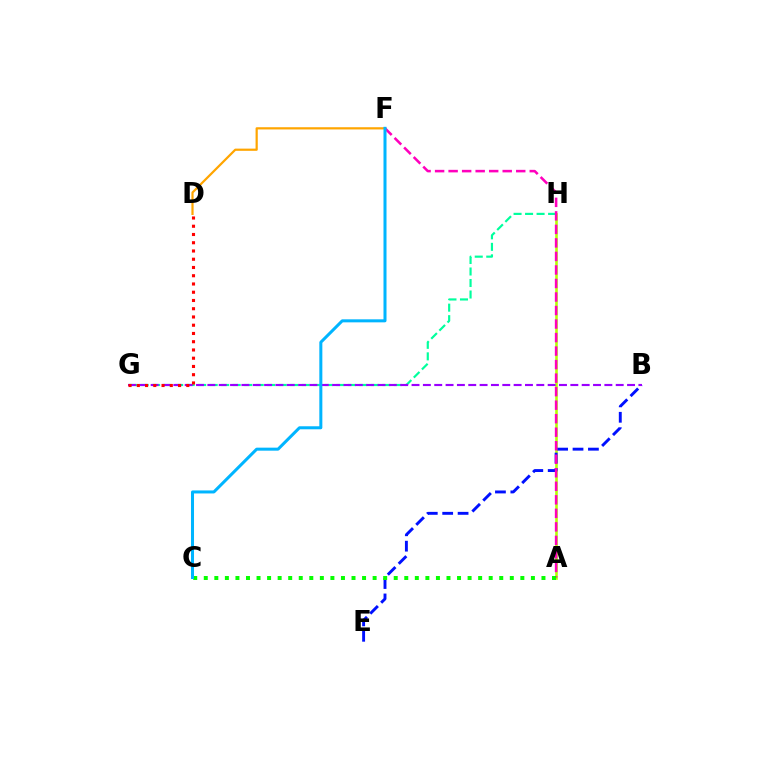{('A', 'H'): [{'color': '#b3ff00', 'line_style': 'solid', 'thickness': 1.88}], ('G', 'H'): [{'color': '#00ff9d', 'line_style': 'dashed', 'thickness': 1.56}], ('B', 'E'): [{'color': '#0010ff', 'line_style': 'dashed', 'thickness': 2.09}], ('A', 'F'): [{'color': '#ff00bd', 'line_style': 'dashed', 'thickness': 1.84}], ('B', 'G'): [{'color': '#9b00ff', 'line_style': 'dashed', 'thickness': 1.54}], ('A', 'C'): [{'color': '#08ff00', 'line_style': 'dotted', 'thickness': 2.87}], ('D', 'F'): [{'color': '#ffa500', 'line_style': 'solid', 'thickness': 1.59}], ('D', 'G'): [{'color': '#ff0000', 'line_style': 'dotted', 'thickness': 2.24}], ('C', 'F'): [{'color': '#00b5ff', 'line_style': 'solid', 'thickness': 2.18}]}